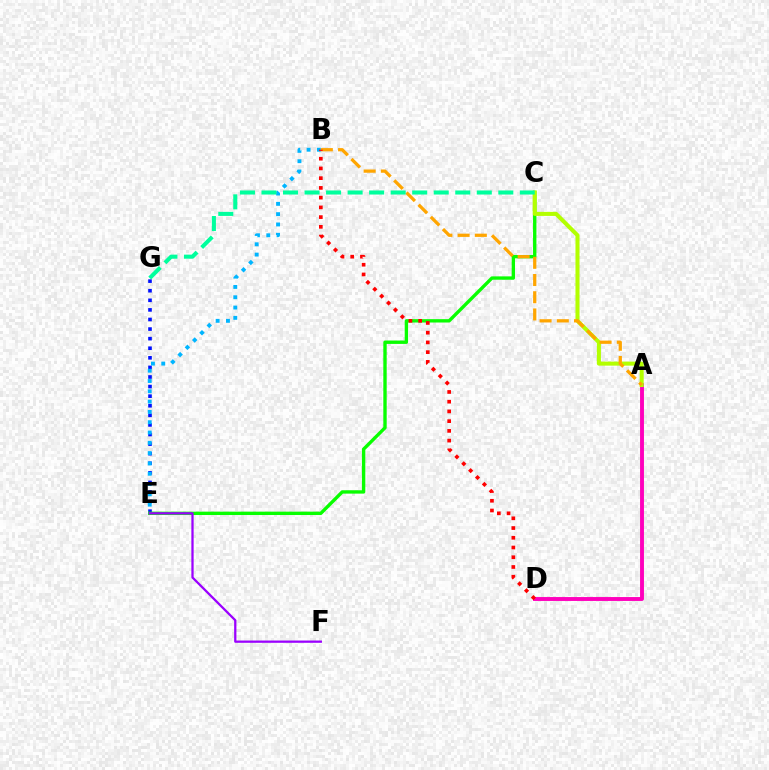{('E', 'G'): [{'color': '#0010ff', 'line_style': 'dotted', 'thickness': 2.6}], ('B', 'E'): [{'color': '#00b5ff', 'line_style': 'dotted', 'thickness': 2.8}], ('A', 'D'): [{'color': '#ff00bd', 'line_style': 'solid', 'thickness': 2.8}], ('C', 'E'): [{'color': '#08ff00', 'line_style': 'solid', 'thickness': 2.42}], ('E', 'F'): [{'color': '#9b00ff', 'line_style': 'solid', 'thickness': 1.63}], ('A', 'C'): [{'color': '#b3ff00', 'line_style': 'solid', 'thickness': 2.92}], ('A', 'B'): [{'color': '#ffa500', 'line_style': 'dashed', 'thickness': 2.34}], ('B', 'D'): [{'color': '#ff0000', 'line_style': 'dotted', 'thickness': 2.64}], ('C', 'G'): [{'color': '#00ff9d', 'line_style': 'dashed', 'thickness': 2.92}]}